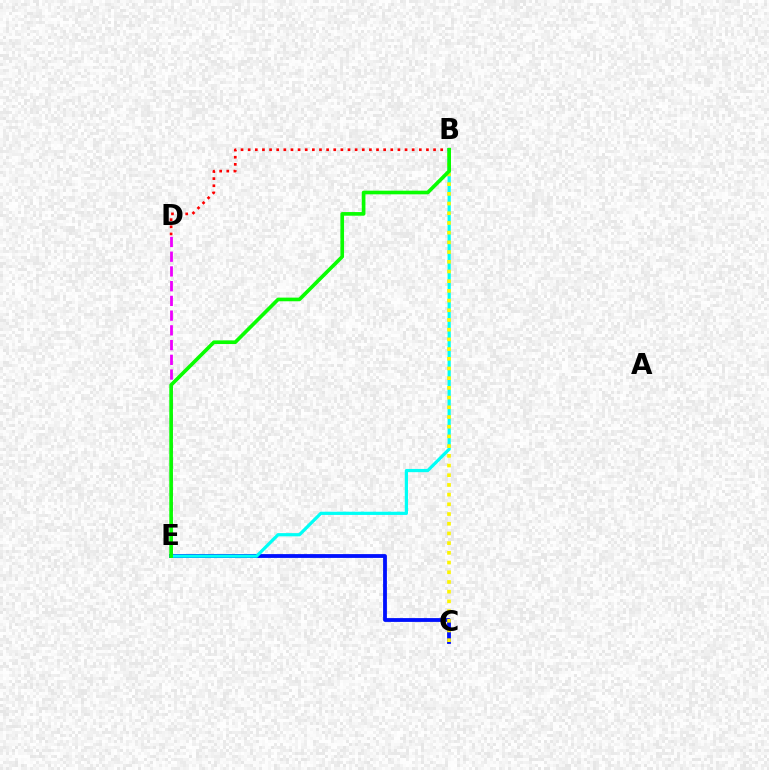{('D', 'E'): [{'color': '#ee00ff', 'line_style': 'dashed', 'thickness': 2.0}], ('B', 'D'): [{'color': '#ff0000', 'line_style': 'dotted', 'thickness': 1.94}], ('C', 'E'): [{'color': '#0010ff', 'line_style': 'solid', 'thickness': 2.74}], ('B', 'E'): [{'color': '#00fff6', 'line_style': 'solid', 'thickness': 2.31}, {'color': '#08ff00', 'line_style': 'solid', 'thickness': 2.63}], ('B', 'C'): [{'color': '#fcf500', 'line_style': 'dotted', 'thickness': 2.64}]}